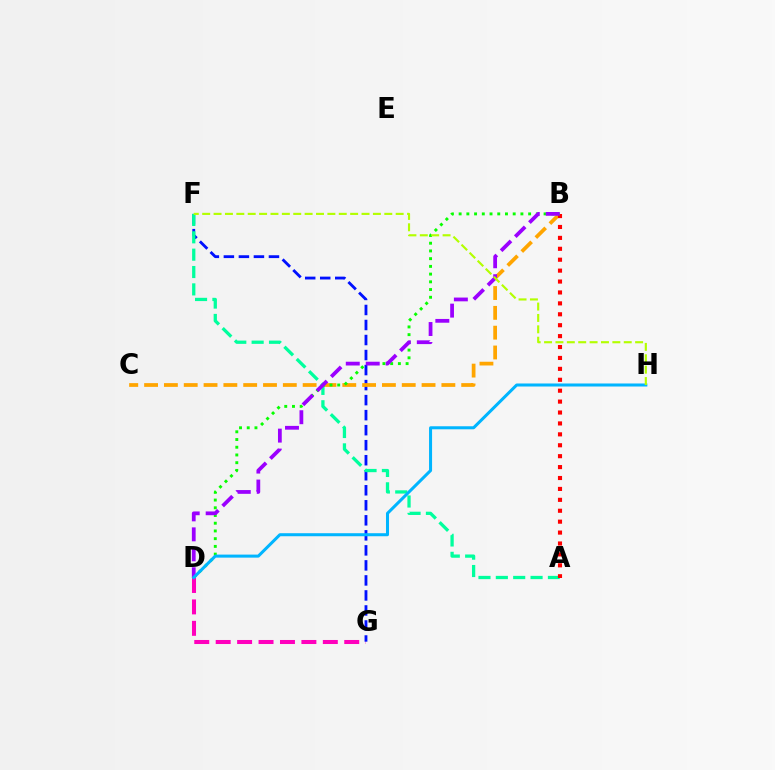{('D', 'G'): [{'color': '#ff00bd', 'line_style': 'dashed', 'thickness': 2.91}], ('F', 'G'): [{'color': '#0010ff', 'line_style': 'dashed', 'thickness': 2.04}], ('B', 'C'): [{'color': '#ffa500', 'line_style': 'dashed', 'thickness': 2.69}], ('A', 'F'): [{'color': '#00ff9d', 'line_style': 'dashed', 'thickness': 2.36}], ('A', 'B'): [{'color': '#ff0000', 'line_style': 'dotted', 'thickness': 2.97}], ('B', 'D'): [{'color': '#08ff00', 'line_style': 'dotted', 'thickness': 2.1}, {'color': '#9b00ff', 'line_style': 'dashed', 'thickness': 2.71}], ('D', 'H'): [{'color': '#00b5ff', 'line_style': 'solid', 'thickness': 2.18}], ('F', 'H'): [{'color': '#b3ff00', 'line_style': 'dashed', 'thickness': 1.55}]}